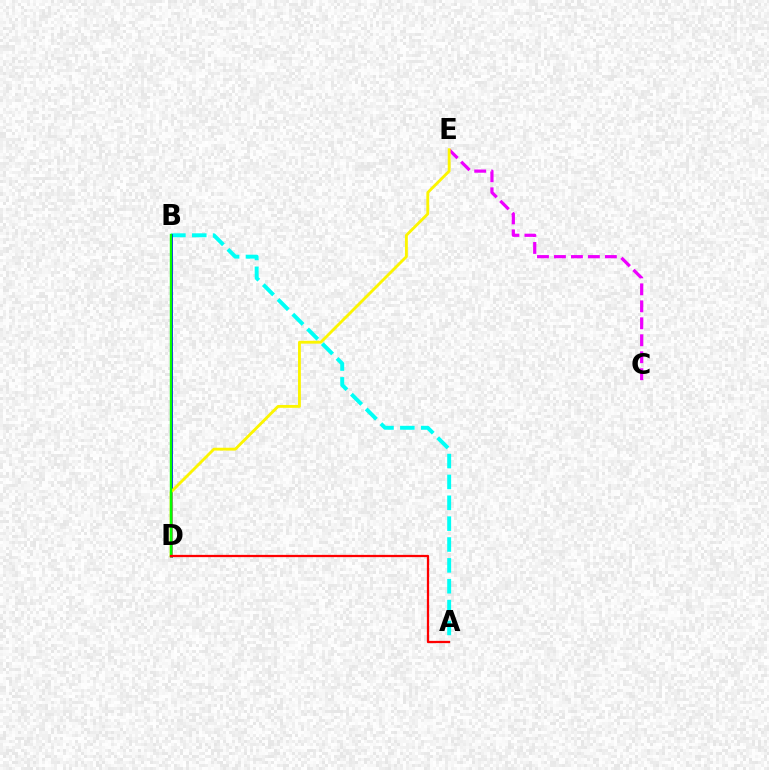{('C', 'E'): [{'color': '#ee00ff', 'line_style': 'dashed', 'thickness': 2.31}], ('A', 'B'): [{'color': '#00fff6', 'line_style': 'dashed', 'thickness': 2.83}], ('B', 'D'): [{'color': '#0010ff', 'line_style': 'solid', 'thickness': 2.0}, {'color': '#08ff00', 'line_style': 'solid', 'thickness': 1.72}], ('D', 'E'): [{'color': '#fcf500', 'line_style': 'solid', 'thickness': 2.05}], ('A', 'D'): [{'color': '#ff0000', 'line_style': 'solid', 'thickness': 1.63}]}